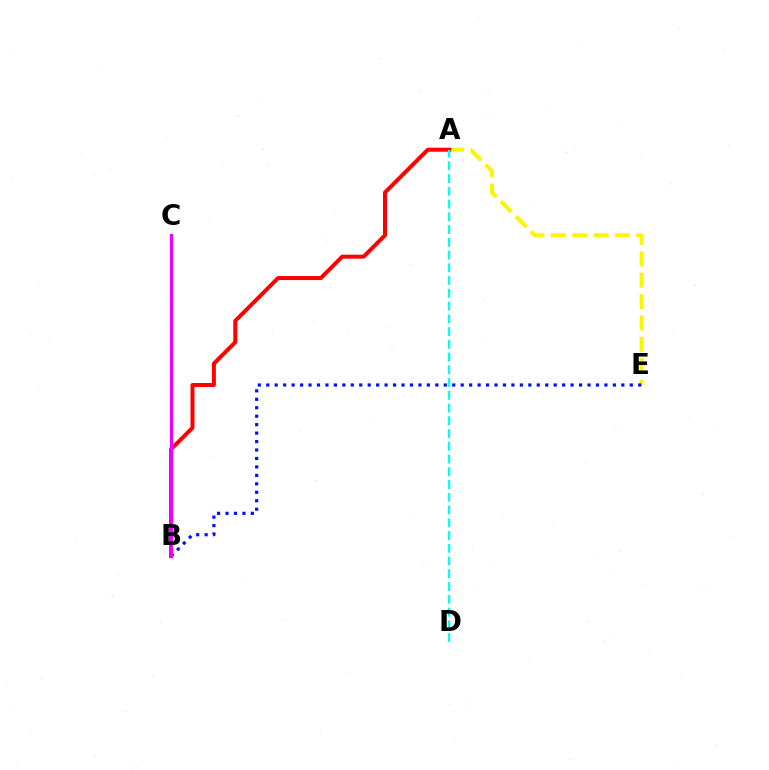{('B', 'C'): [{'color': '#08ff00', 'line_style': 'dotted', 'thickness': 1.64}, {'color': '#ee00ff', 'line_style': 'solid', 'thickness': 2.21}], ('A', 'E'): [{'color': '#fcf500', 'line_style': 'dashed', 'thickness': 2.9}], ('B', 'E'): [{'color': '#0010ff', 'line_style': 'dotted', 'thickness': 2.3}], ('A', 'B'): [{'color': '#ff0000', 'line_style': 'solid', 'thickness': 2.87}], ('A', 'D'): [{'color': '#00fff6', 'line_style': 'dashed', 'thickness': 1.73}]}